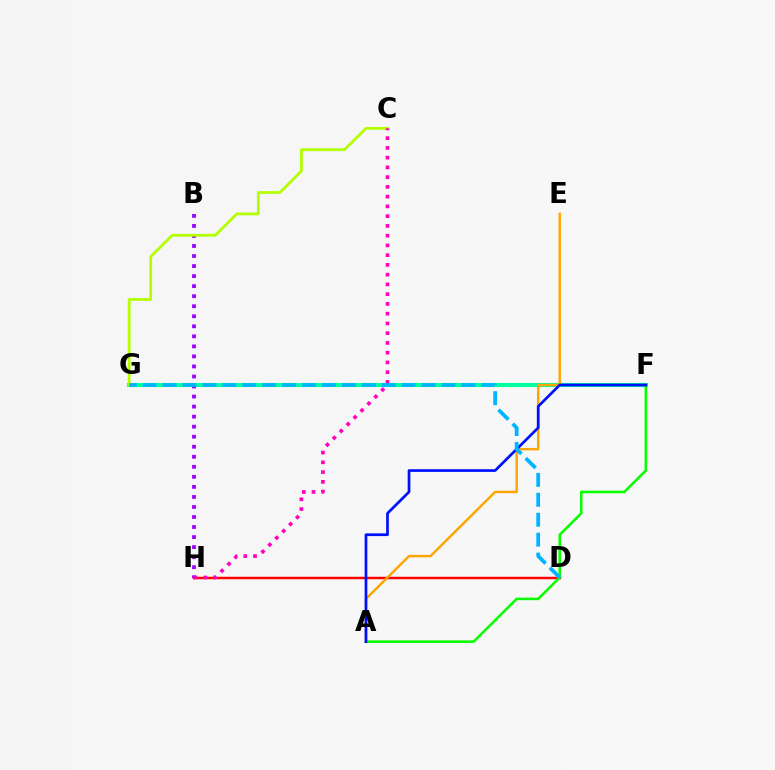{('F', 'G'): [{'color': '#00ff9d', 'line_style': 'solid', 'thickness': 2.96}], ('B', 'H'): [{'color': '#9b00ff', 'line_style': 'dotted', 'thickness': 2.73}], ('D', 'H'): [{'color': '#ff0000', 'line_style': 'solid', 'thickness': 1.77}], ('C', 'G'): [{'color': '#b3ff00', 'line_style': 'solid', 'thickness': 1.99}], ('A', 'F'): [{'color': '#08ff00', 'line_style': 'solid', 'thickness': 1.85}, {'color': '#0010ff', 'line_style': 'solid', 'thickness': 1.94}], ('A', 'E'): [{'color': '#ffa500', 'line_style': 'solid', 'thickness': 1.76}], ('C', 'H'): [{'color': '#ff00bd', 'line_style': 'dotted', 'thickness': 2.65}], ('D', 'G'): [{'color': '#00b5ff', 'line_style': 'dashed', 'thickness': 2.71}]}